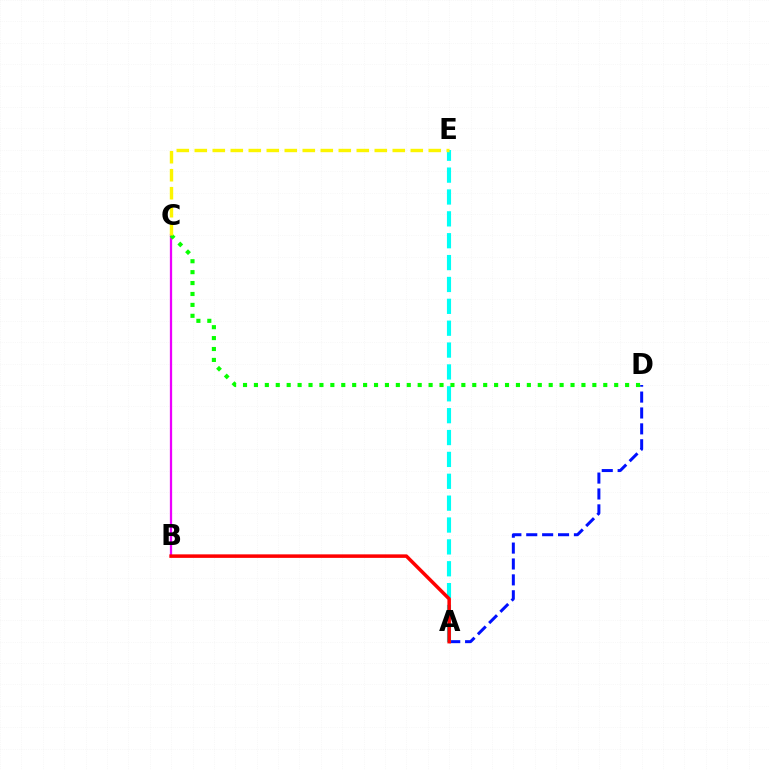{('B', 'C'): [{'color': '#ee00ff', 'line_style': 'solid', 'thickness': 1.63}], ('A', 'D'): [{'color': '#0010ff', 'line_style': 'dashed', 'thickness': 2.16}], ('A', 'E'): [{'color': '#00fff6', 'line_style': 'dashed', 'thickness': 2.97}], ('A', 'B'): [{'color': '#ff0000', 'line_style': 'solid', 'thickness': 2.53}], ('C', 'D'): [{'color': '#08ff00', 'line_style': 'dotted', 'thickness': 2.97}], ('C', 'E'): [{'color': '#fcf500', 'line_style': 'dashed', 'thickness': 2.45}]}